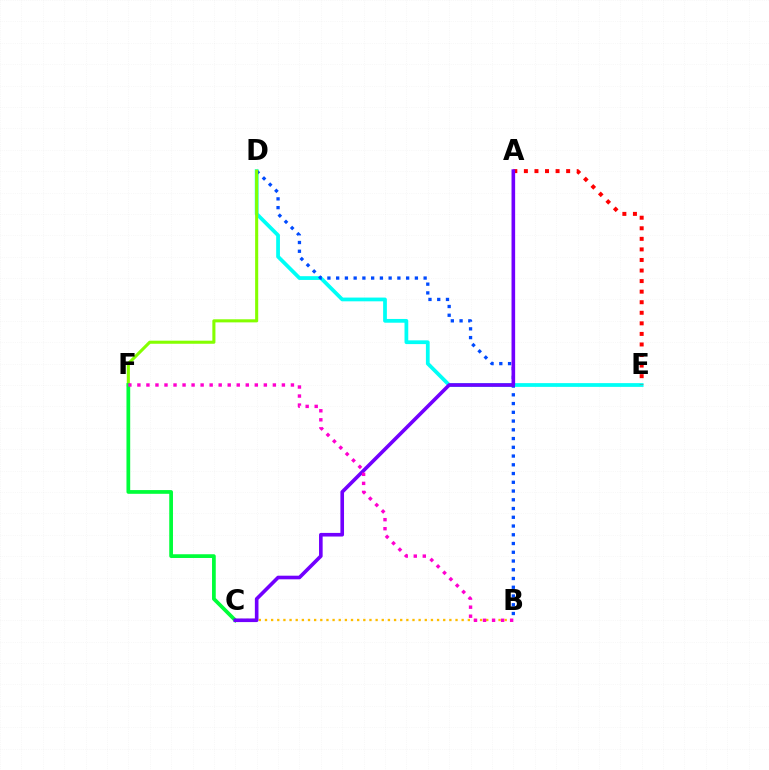{('D', 'E'): [{'color': '#00fff6', 'line_style': 'solid', 'thickness': 2.7}], ('B', 'C'): [{'color': '#ffbd00', 'line_style': 'dotted', 'thickness': 1.67}], ('A', 'E'): [{'color': '#ff0000', 'line_style': 'dotted', 'thickness': 2.87}], ('B', 'D'): [{'color': '#004bff', 'line_style': 'dotted', 'thickness': 2.38}], ('D', 'F'): [{'color': '#84ff00', 'line_style': 'solid', 'thickness': 2.22}], ('C', 'F'): [{'color': '#00ff39', 'line_style': 'solid', 'thickness': 2.69}], ('A', 'C'): [{'color': '#7200ff', 'line_style': 'solid', 'thickness': 2.6}], ('B', 'F'): [{'color': '#ff00cf', 'line_style': 'dotted', 'thickness': 2.45}]}